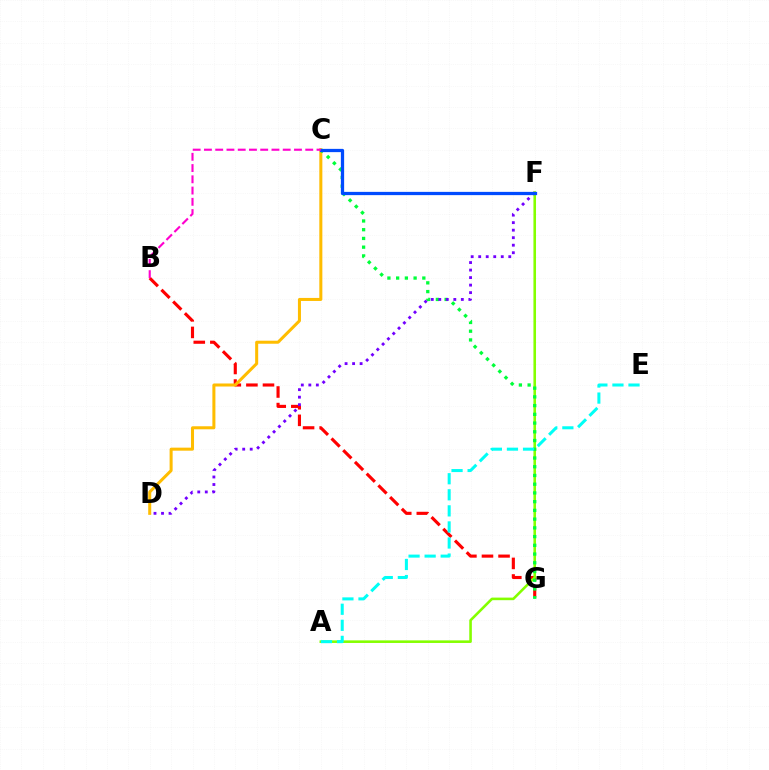{('B', 'G'): [{'color': '#ff0000', 'line_style': 'dashed', 'thickness': 2.25}], ('C', 'D'): [{'color': '#ffbd00', 'line_style': 'solid', 'thickness': 2.18}], ('A', 'F'): [{'color': '#84ff00', 'line_style': 'solid', 'thickness': 1.86}], ('C', 'G'): [{'color': '#00ff39', 'line_style': 'dotted', 'thickness': 2.37}], ('D', 'F'): [{'color': '#7200ff', 'line_style': 'dotted', 'thickness': 2.04}], ('C', 'F'): [{'color': '#004bff', 'line_style': 'solid', 'thickness': 2.35}], ('B', 'C'): [{'color': '#ff00cf', 'line_style': 'dashed', 'thickness': 1.53}], ('A', 'E'): [{'color': '#00fff6', 'line_style': 'dashed', 'thickness': 2.18}]}